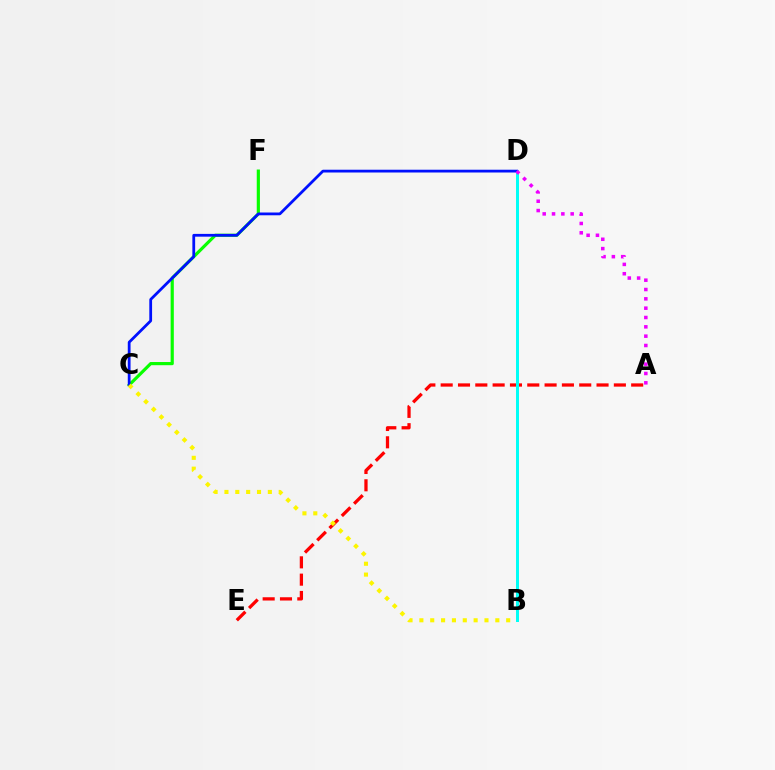{('A', 'E'): [{'color': '#ff0000', 'line_style': 'dashed', 'thickness': 2.35}], ('B', 'D'): [{'color': '#00fff6', 'line_style': 'solid', 'thickness': 2.14}], ('C', 'F'): [{'color': '#08ff00', 'line_style': 'solid', 'thickness': 2.29}], ('C', 'D'): [{'color': '#0010ff', 'line_style': 'solid', 'thickness': 2.0}], ('B', 'C'): [{'color': '#fcf500', 'line_style': 'dotted', 'thickness': 2.95}], ('A', 'D'): [{'color': '#ee00ff', 'line_style': 'dotted', 'thickness': 2.53}]}